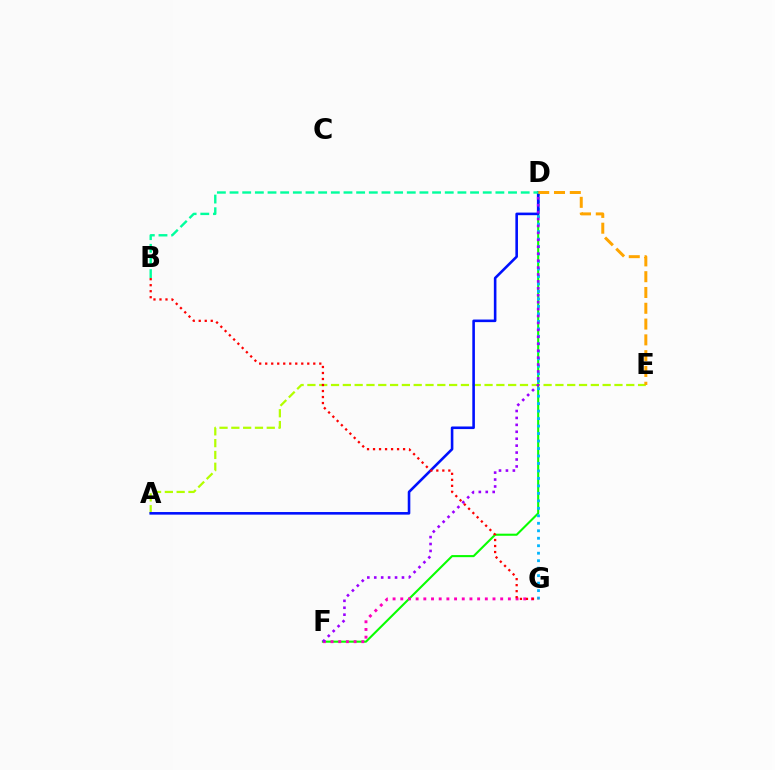{('D', 'F'): [{'color': '#08ff00', 'line_style': 'solid', 'thickness': 1.51}, {'color': '#9b00ff', 'line_style': 'dotted', 'thickness': 1.88}], ('D', 'G'): [{'color': '#00b5ff', 'line_style': 'dotted', 'thickness': 2.03}], ('F', 'G'): [{'color': '#ff00bd', 'line_style': 'dotted', 'thickness': 2.09}], ('A', 'E'): [{'color': '#b3ff00', 'line_style': 'dashed', 'thickness': 1.6}], ('A', 'D'): [{'color': '#0010ff', 'line_style': 'solid', 'thickness': 1.87}], ('D', 'E'): [{'color': '#ffa500', 'line_style': 'dashed', 'thickness': 2.15}], ('B', 'D'): [{'color': '#00ff9d', 'line_style': 'dashed', 'thickness': 1.72}], ('B', 'G'): [{'color': '#ff0000', 'line_style': 'dotted', 'thickness': 1.63}]}